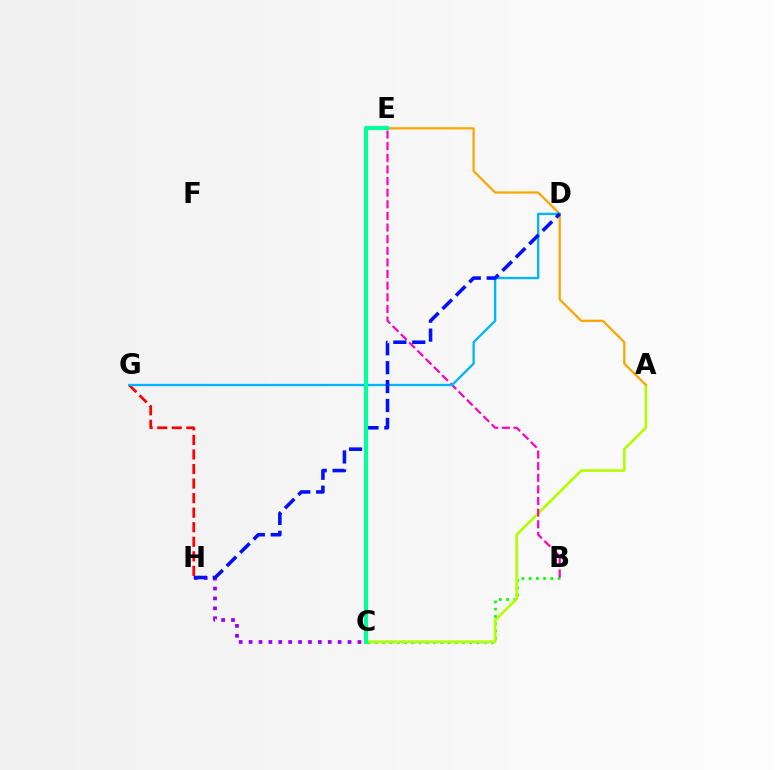{('C', 'H'): [{'color': '#9b00ff', 'line_style': 'dotted', 'thickness': 2.69}], ('B', 'C'): [{'color': '#08ff00', 'line_style': 'dotted', 'thickness': 1.97}], ('G', 'H'): [{'color': '#ff0000', 'line_style': 'dashed', 'thickness': 1.98}], ('A', 'C'): [{'color': '#b3ff00', 'line_style': 'solid', 'thickness': 1.91}], ('B', 'E'): [{'color': '#ff00bd', 'line_style': 'dashed', 'thickness': 1.58}], ('A', 'E'): [{'color': '#ffa500', 'line_style': 'solid', 'thickness': 1.63}], ('D', 'G'): [{'color': '#00b5ff', 'line_style': 'solid', 'thickness': 1.67}], ('D', 'H'): [{'color': '#0010ff', 'line_style': 'dashed', 'thickness': 2.57}], ('C', 'E'): [{'color': '#00ff9d', 'line_style': 'solid', 'thickness': 2.94}]}